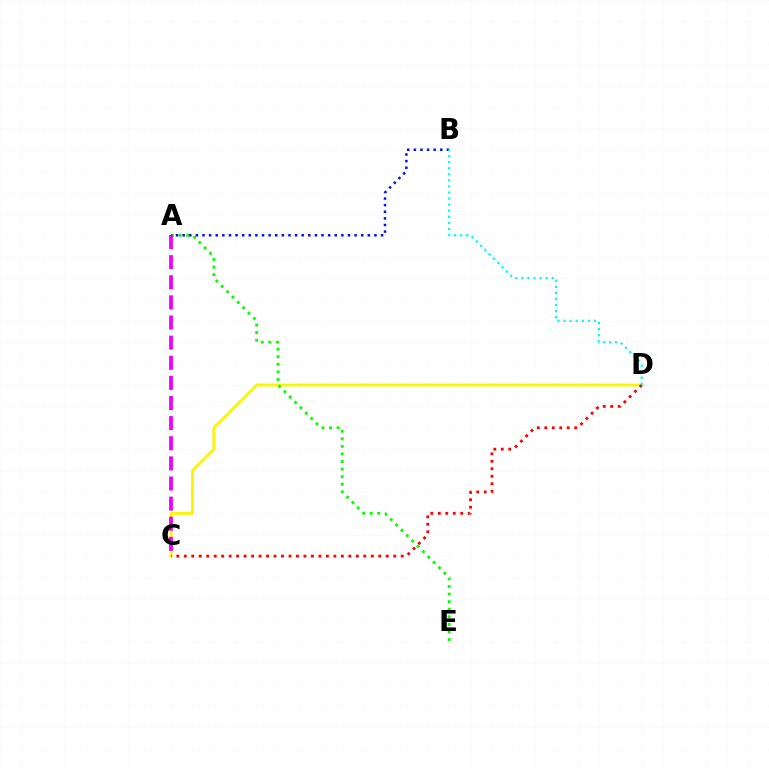{('C', 'D'): [{'color': '#fcf500', 'line_style': 'solid', 'thickness': 2.04}, {'color': '#ff0000', 'line_style': 'dotted', 'thickness': 2.03}], ('A', 'E'): [{'color': '#08ff00', 'line_style': 'dotted', 'thickness': 2.06}], ('A', 'C'): [{'color': '#ee00ff', 'line_style': 'dashed', 'thickness': 2.73}], ('A', 'B'): [{'color': '#0010ff', 'line_style': 'dotted', 'thickness': 1.8}], ('B', 'D'): [{'color': '#00fff6', 'line_style': 'dotted', 'thickness': 1.65}]}